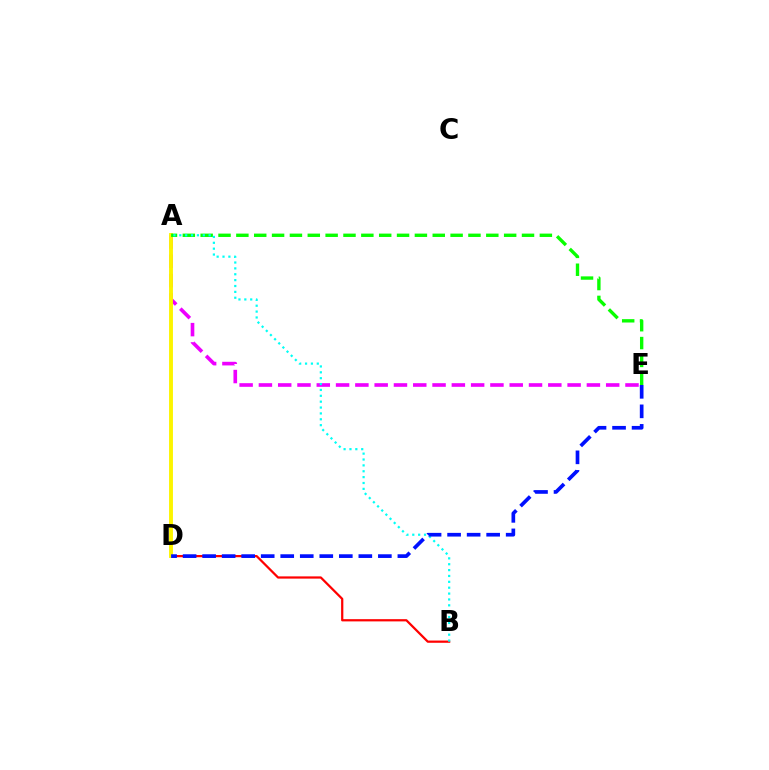{('A', 'E'): [{'color': '#ee00ff', 'line_style': 'dashed', 'thickness': 2.62}, {'color': '#08ff00', 'line_style': 'dashed', 'thickness': 2.43}], ('B', 'D'): [{'color': '#ff0000', 'line_style': 'solid', 'thickness': 1.61}], ('A', 'D'): [{'color': '#fcf500', 'line_style': 'solid', 'thickness': 2.8}], ('A', 'B'): [{'color': '#00fff6', 'line_style': 'dotted', 'thickness': 1.6}], ('D', 'E'): [{'color': '#0010ff', 'line_style': 'dashed', 'thickness': 2.65}]}